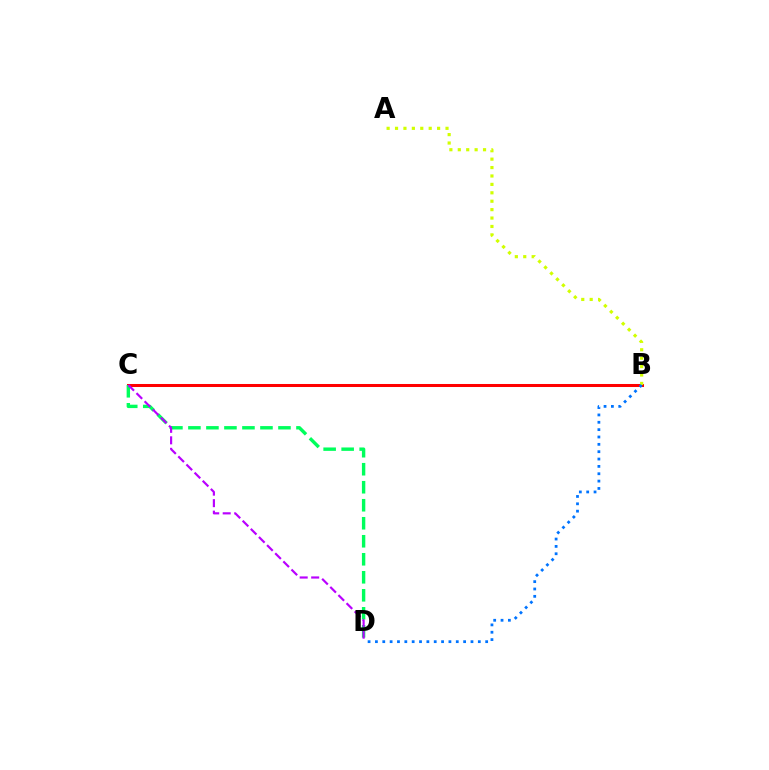{('B', 'C'): [{'color': '#ff0000', 'line_style': 'solid', 'thickness': 2.18}], ('C', 'D'): [{'color': '#00ff5c', 'line_style': 'dashed', 'thickness': 2.45}, {'color': '#b900ff', 'line_style': 'dashed', 'thickness': 1.56}], ('A', 'B'): [{'color': '#d1ff00', 'line_style': 'dotted', 'thickness': 2.29}], ('B', 'D'): [{'color': '#0074ff', 'line_style': 'dotted', 'thickness': 2.0}]}